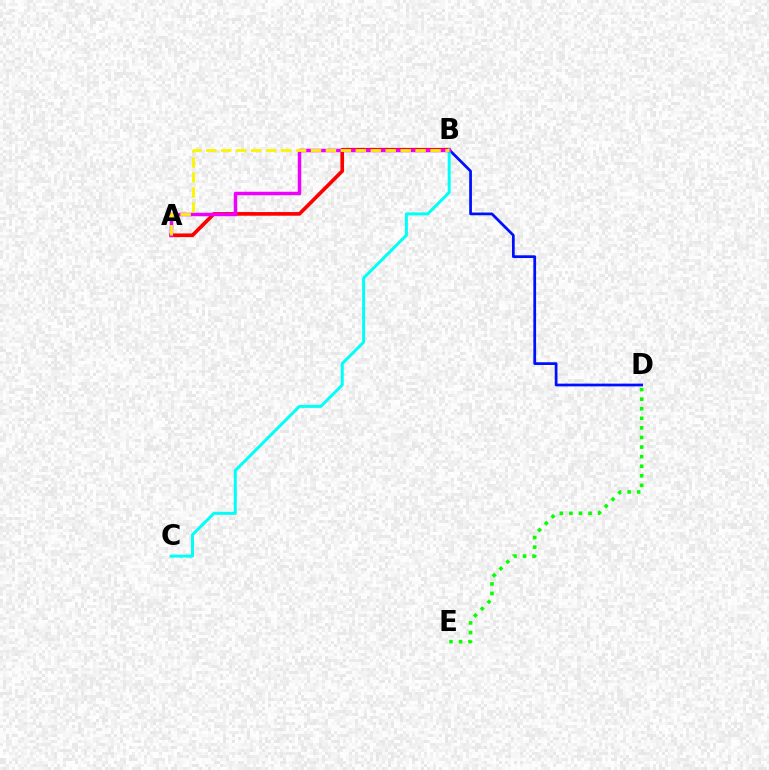{('D', 'E'): [{'color': '#08ff00', 'line_style': 'dotted', 'thickness': 2.6}], ('A', 'B'): [{'color': '#ff0000', 'line_style': 'solid', 'thickness': 2.63}, {'color': '#ee00ff', 'line_style': 'solid', 'thickness': 2.5}, {'color': '#fcf500', 'line_style': 'dashed', 'thickness': 2.03}], ('B', 'D'): [{'color': '#0010ff', 'line_style': 'solid', 'thickness': 1.98}], ('B', 'C'): [{'color': '#00fff6', 'line_style': 'solid', 'thickness': 2.15}]}